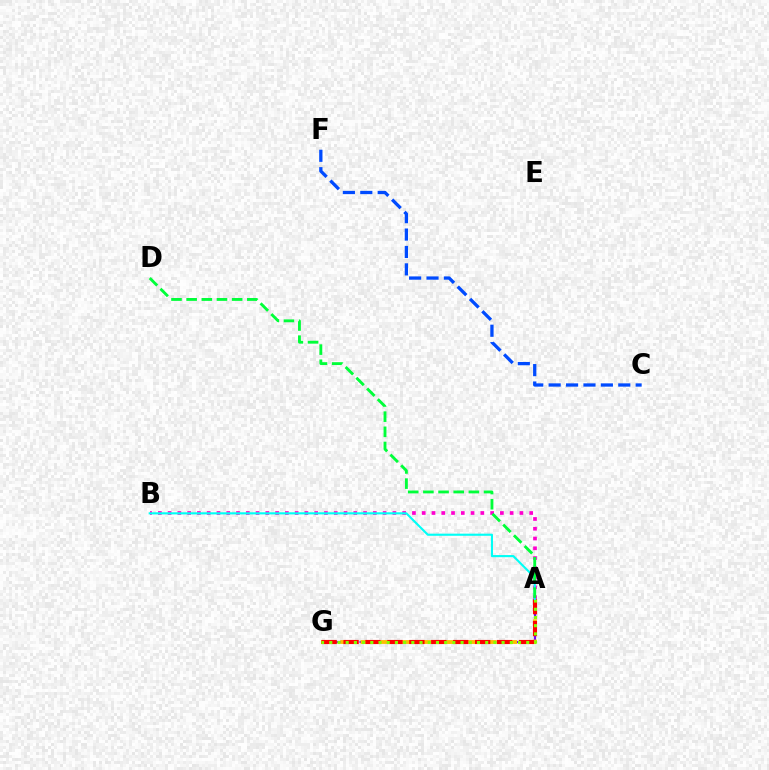{('A', 'G'): [{'color': '#7200ff', 'line_style': 'dashed', 'thickness': 1.59}, {'color': '#ffbd00', 'line_style': 'dashed', 'thickness': 2.76}, {'color': '#ff0000', 'line_style': 'dashed', 'thickness': 2.98}, {'color': '#84ff00', 'line_style': 'dotted', 'thickness': 2.23}], ('C', 'F'): [{'color': '#004bff', 'line_style': 'dashed', 'thickness': 2.36}], ('A', 'B'): [{'color': '#ff00cf', 'line_style': 'dotted', 'thickness': 2.66}, {'color': '#00fff6', 'line_style': 'solid', 'thickness': 1.53}], ('A', 'D'): [{'color': '#00ff39', 'line_style': 'dashed', 'thickness': 2.06}]}